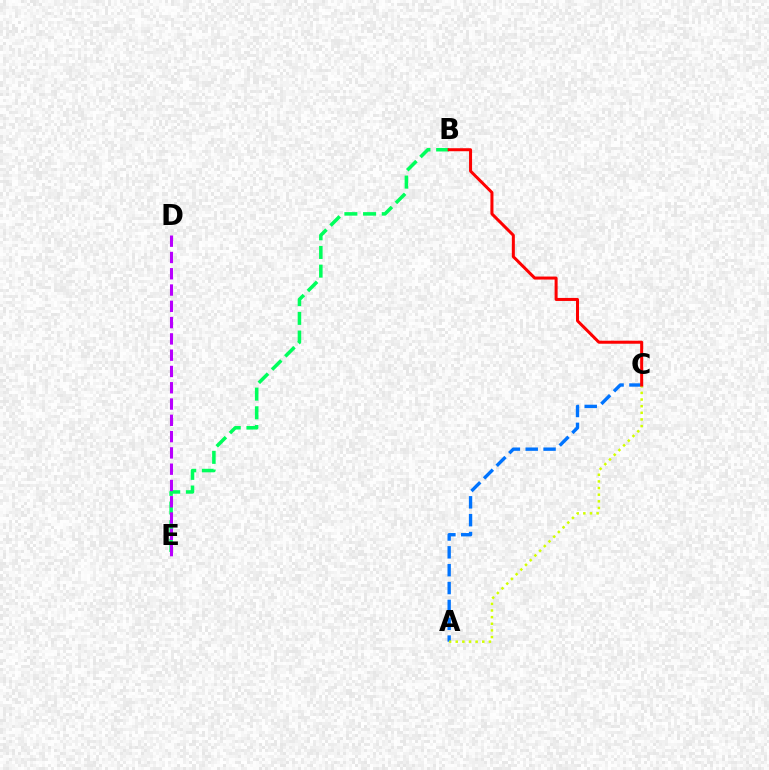{('B', 'E'): [{'color': '#00ff5c', 'line_style': 'dashed', 'thickness': 2.54}], ('A', 'C'): [{'color': '#0074ff', 'line_style': 'dashed', 'thickness': 2.43}, {'color': '#d1ff00', 'line_style': 'dotted', 'thickness': 1.8}], ('D', 'E'): [{'color': '#b900ff', 'line_style': 'dashed', 'thickness': 2.21}], ('B', 'C'): [{'color': '#ff0000', 'line_style': 'solid', 'thickness': 2.17}]}